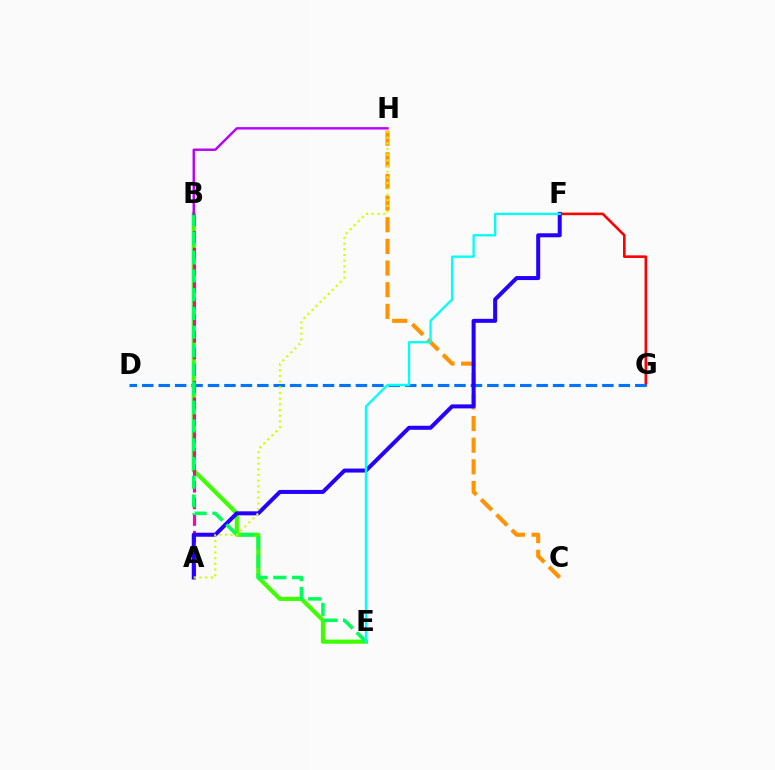{('F', 'G'): [{'color': '#ff0000', 'line_style': 'solid', 'thickness': 1.87}], ('C', 'H'): [{'color': '#ff9400', 'line_style': 'dashed', 'thickness': 2.94}], ('D', 'G'): [{'color': '#0074ff', 'line_style': 'dashed', 'thickness': 2.23}], ('B', 'E'): [{'color': '#3dff00', 'line_style': 'solid', 'thickness': 2.96}, {'color': '#00ff5c', 'line_style': 'dashed', 'thickness': 2.55}], ('A', 'B'): [{'color': '#ff00ac', 'line_style': 'dashed', 'thickness': 2.26}], ('A', 'F'): [{'color': '#2500ff', 'line_style': 'solid', 'thickness': 2.88}], ('A', 'H'): [{'color': '#d1ff00', 'line_style': 'dotted', 'thickness': 1.54}], ('B', 'H'): [{'color': '#b900ff', 'line_style': 'solid', 'thickness': 1.74}], ('E', 'F'): [{'color': '#00fff6', 'line_style': 'solid', 'thickness': 1.66}]}